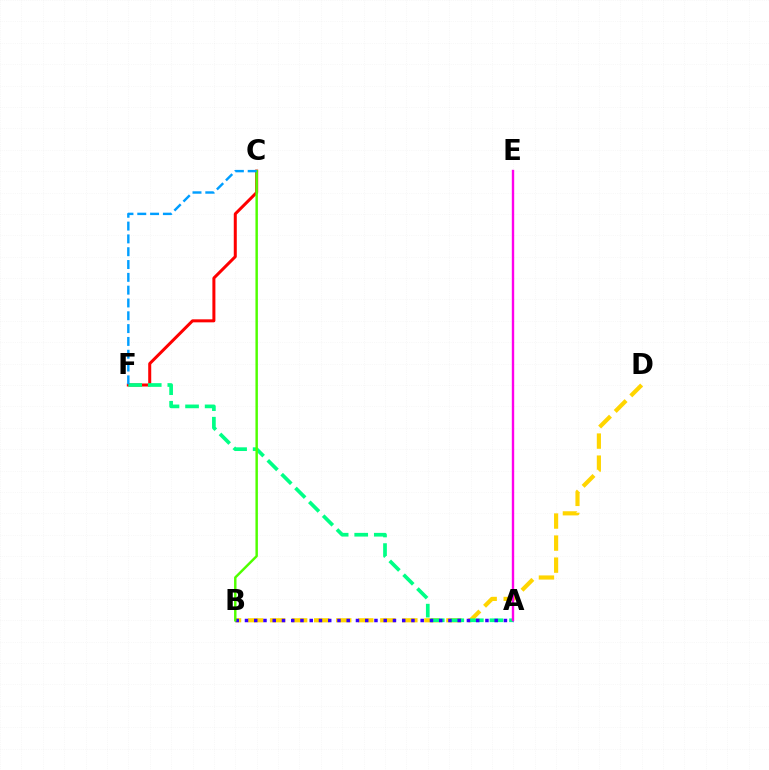{('C', 'F'): [{'color': '#ff0000', 'line_style': 'solid', 'thickness': 2.17}, {'color': '#009eff', 'line_style': 'dashed', 'thickness': 1.74}], ('B', 'D'): [{'color': '#ffd500', 'line_style': 'dashed', 'thickness': 2.99}], ('A', 'F'): [{'color': '#00ff86', 'line_style': 'dashed', 'thickness': 2.66}], ('A', 'B'): [{'color': '#3700ff', 'line_style': 'dotted', 'thickness': 2.51}], ('B', 'C'): [{'color': '#4fff00', 'line_style': 'solid', 'thickness': 1.76}], ('A', 'E'): [{'color': '#ff00ed', 'line_style': 'solid', 'thickness': 1.71}]}